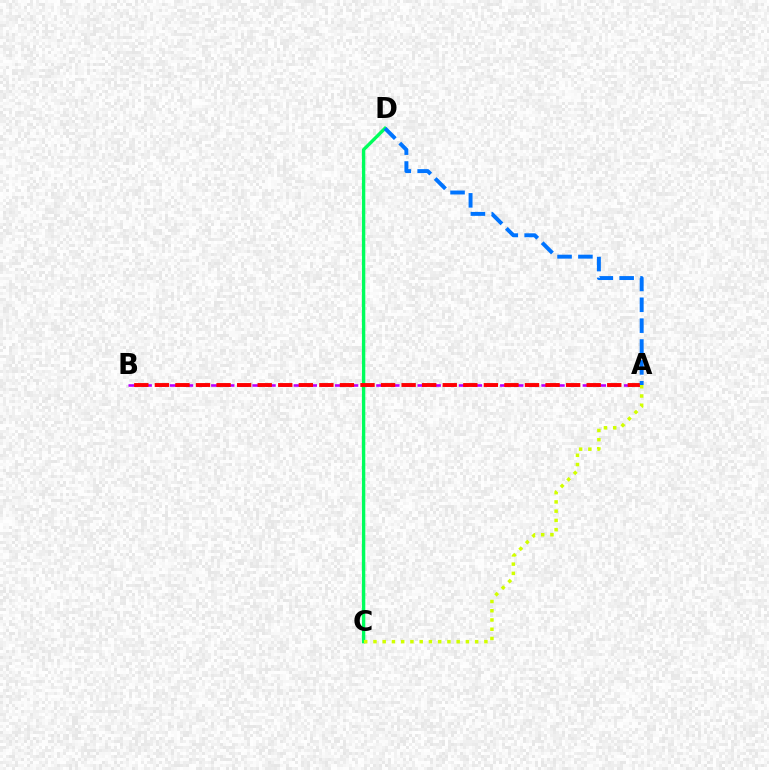{('A', 'B'): [{'color': '#b900ff', 'line_style': 'dashed', 'thickness': 1.87}, {'color': '#ff0000', 'line_style': 'dashed', 'thickness': 2.79}], ('C', 'D'): [{'color': '#00ff5c', 'line_style': 'solid', 'thickness': 2.42}], ('A', 'C'): [{'color': '#d1ff00', 'line_style': 'dotted', 'thickness': 2.51}], ('A', 'D'): [{'color': '#0074ff', 'line_style': 'dashed', 'thickness': 2.84}]}